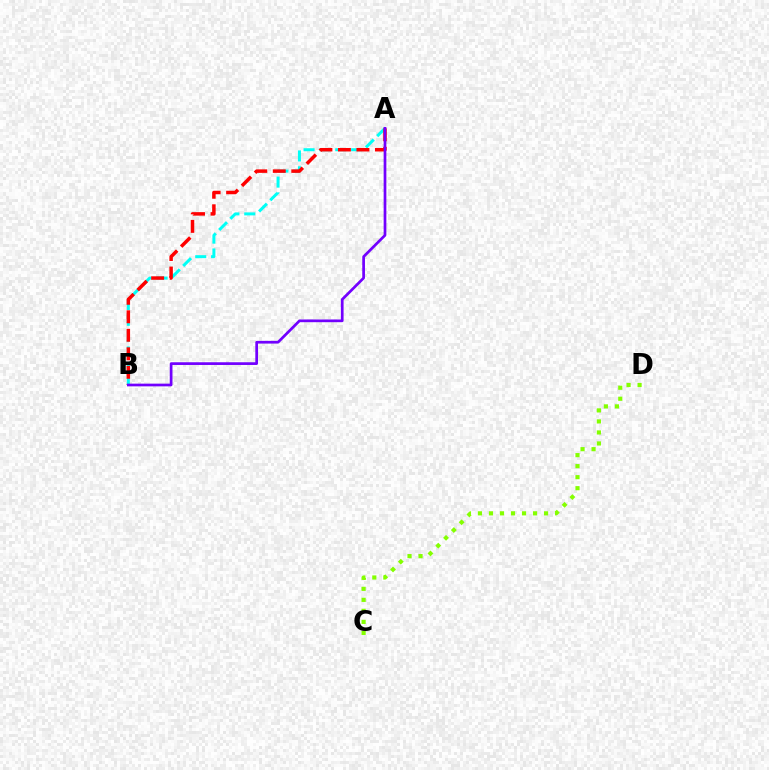{('A', 'B'): [{'color': '#00fff6', 'line_style': 'dashed', 'thickness': 2.15}, {'color': '#ff0000', 'line_style': 'dashed', 'thickness': 2.51}, {'color': '#7200ff', 'line_style': 'solid', 'thickness': 1.95}], ('C', 'D'): [{'color': '#84ff00', 'line_style': 'dotted', 'thickness': 2.99}]}